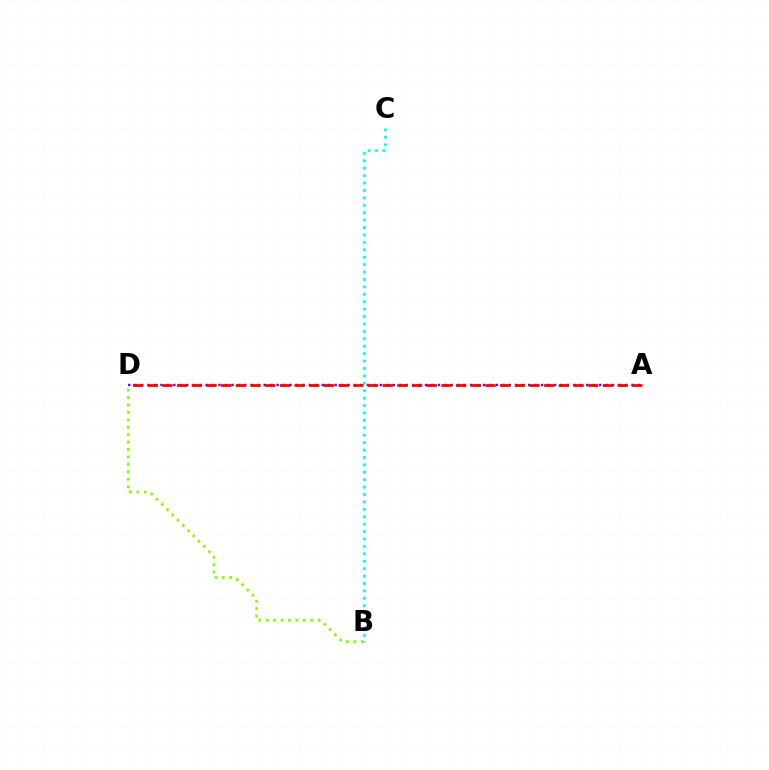{('A', 'D'): [{'color': '#7200ff', 'line_style': 'dotted', 'thickness': 1.75}, {'color': '#ff0000', 'line_style': 'dashed', 'thickness': 1.99}], ('B', 'D'): [{'color': '#84ff00', 'line_style': 'dotted', 'thickness': 2.01}], ('B', 'C'): [{'color': '#00fff6', 'line_style': 'dotted', 'thickness': 2.02}]}